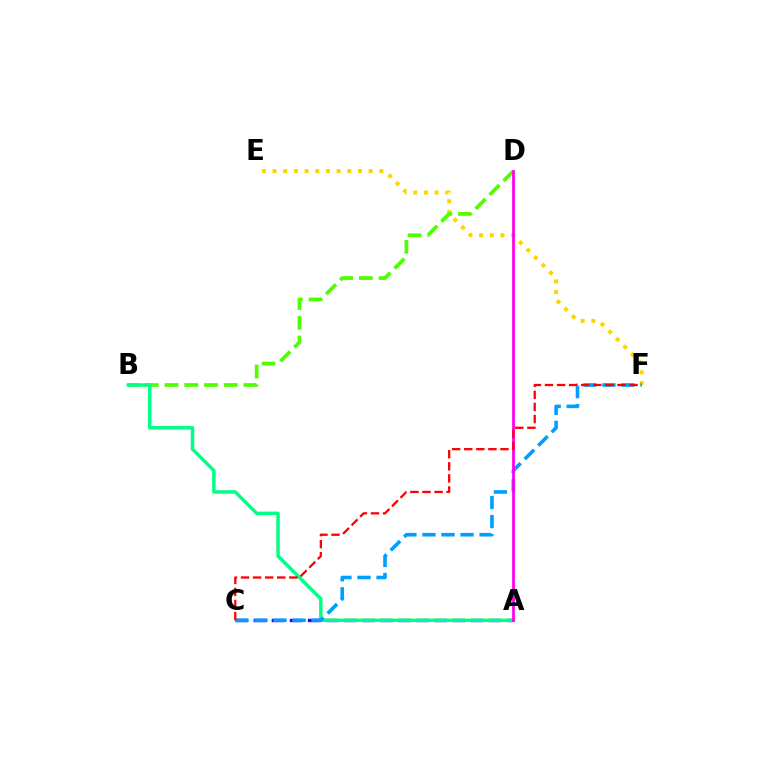{('A', 'C'): [{'color': '#3700ff', 'line_style': 'dashed', 'thickness': 2.46}], ('E', 'F'): [{'color': '#ffd500', 'line_style': 'dotted', 'thickness': 2.9}], ('B', 'D'): [{'color': '#4fff00', 'line_style': 'dashed', 'thickness': 2.68}], ('A', 'B'): [{'color': '#00ff86', 'line_style': 'solid', 'thickness': 2.49}], ('C', 'F'): [{'color': '#009eff', 'line_style': 'dashed', 'thickness': 2.59}, {'color': '#ff0000', 'line_style': 'dashed', 'thickness': 1.64}], ('A', 'D'): [{'color': '#ff00ed', 'line_style': 'solid', 'thickness': 1.98}]}